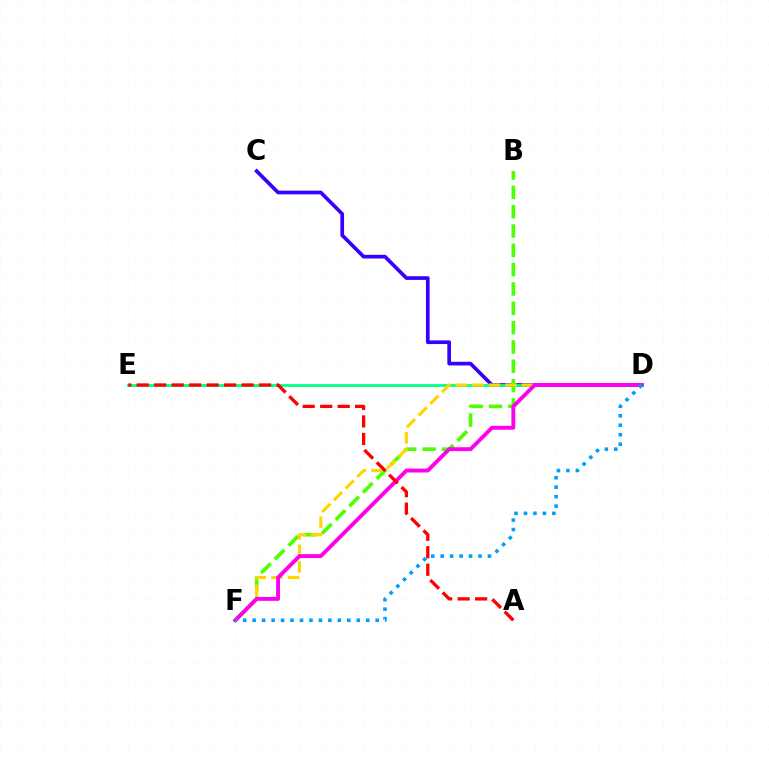{('C', 'D'): [{'color': '#3700ff', 'line_style': 'solid', 'thickness': 2.65}], ('B', 'F'): [{'color': '#4fff00', 'line_style': 'dashed', 'thickness': 2.62}], ('D', 'E'): [{'color': '#00ff86', 'line_style': 'solid', 'thickness': 2.01}], ('D', 'F'): [{'color': '#ffd500', 'line_style': 'dashed', 'thickness': 2.25}, {'color': '#ff00ed', 'line_style': 'solid', 'thickness': 2.8}, {'color': '#009eff', 'line_style': 'dotted', 'thickness': 2.57}], ('A', 'E'): [{'color': '#ff0000', 'line_style': 'dashed', 'thickness': 2.38}]}